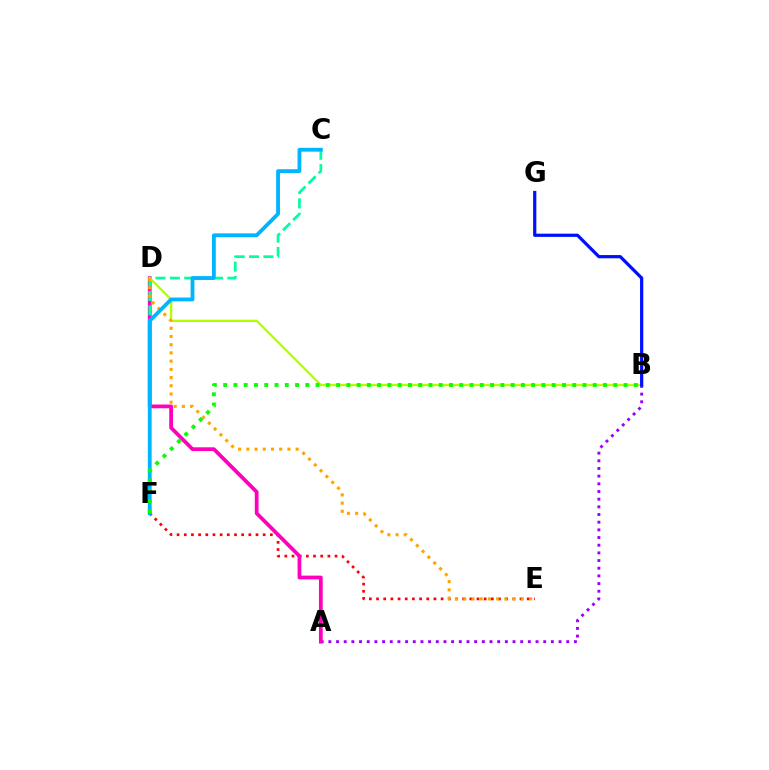{('E', 'F'): [{'color': '#ff0000', 'line_style': 'dotted', 'thickness': 1.95}], ('A', 'B'): [{'color': '#9b00ff', 'line_style': 'dotted', 'thickness': 2.08}], ('A', 'D'): [{'color': '#ff00bd', 'line_style': 'solid', 'thickness': 2.7}], ('C', 'F'): [{'color': '#00ff9d', 'line_style': 'dashed', 'thickness': 1.95}, {'color': '#00b5ff', 'line_style': 'solid', 'thickness': 2.74}], ('B', 'D'): [{'color': '#b3ff00', 'line_style': 'solid', 'thickness': 1.67}], ('D', 'E'): [{'color': '#ffa500', 'line_style': 'dotted', 'thickness': 2.23}], ('B', 'G'): [{'color': '#0010ff', 'line_style': 'solid', 'thickness': 2.32}], ('B', 'F'): [{'color': '#08ff00', 'line_style': 'dotted', 'thickness': 2.79}]}